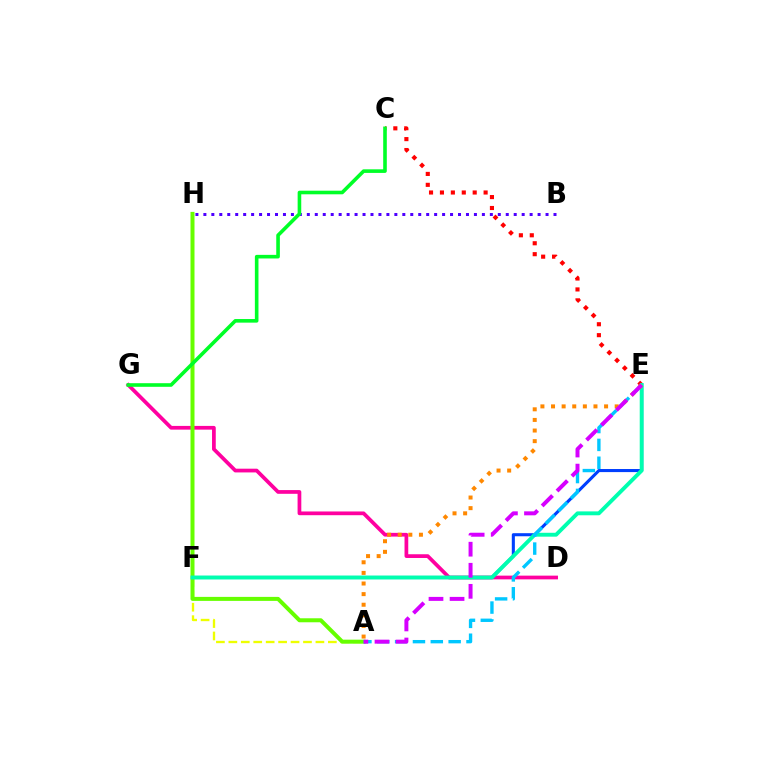{('D', 'G'): [{'color': '#ff00a0', 'line_style': 'solid', 'thickness': 2.68}], ('E', 'F'): [{'color': '#003fff', 'line_style': 'solid', 'thickness': 2.22}, {'color': '#00ffaf', 'line_style': 'solid', 'thickness': 2.8}], ('B', 'H'): [{'color': '#4f00ff', 'line_style': 'dotted', 'thickness': 2.16}], ('A', 'F'): [{'color': '#eeff00', 'line_style': 'dashed', 'thickness': 1.69}], ('C', 'E'): [{'color': '#ff0000', 'line_style': 'dotted', 'thickness': 2.97}], ('A', 'H'): [{'color': '#66ff00', 'line_style': 'solid', 'thickness': 2.88}], ('C', 'G'): [{'color': '#00ff27', 'line_style': 'solid', 'thickness': 2.6}], ('A', 'E'): [{'color': '#00c7ff', 'line_style': 'dashed', 'thickness': 2.42}, {'color': '#ff8800', 'line_style': 'dotted', 'thickness': 2.88}, {'color': '#d600ff', 'line_style': 'dashed', 'thickness': 2.86}]}